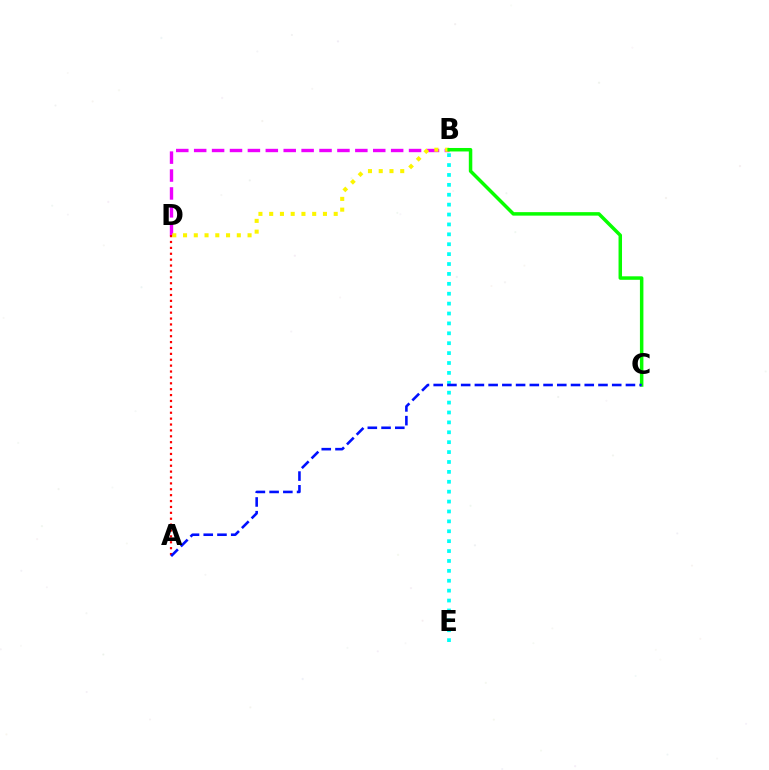{('B', 'D'): [{'color': '#ee00ff', 'line_style': 'dashed', 'thickness': 2.43}, {'color': '#fcf500', 'line_style': 'dotted', 'thickness': 2.92}], ('B', 'C'): [{'color': '#08ff00', 'line_style': 'solid', 'thickness': 2.51}], ('B', 'E'): [{'color': '#00fff6', 'line_style': 'dotted', 'thickness': 2.69}], ('A', 'D'): [{'color': '#ff0000', 'line_style': 'dotted', 'thickness': 1.6}], ('A', 'C'): [{'color': '#0010ff', 'line_style': 'dashed', 'thickness': 1.87}]}